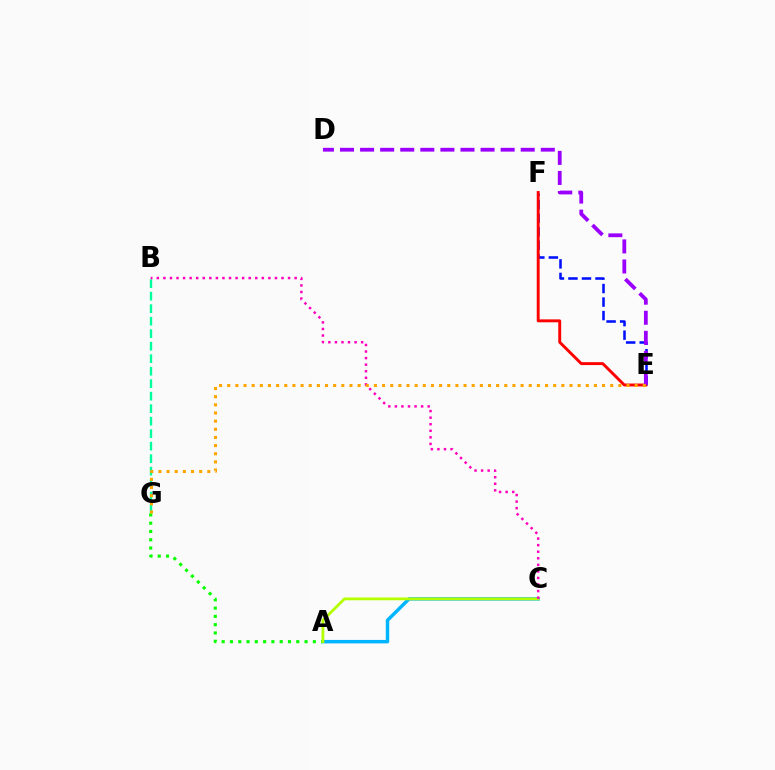{('A', 'C'): [{'color': '#00b5ff', 'line_style': 'solid', 'thickness': 2.49}, {'color': '#b3ff00', 'line_style': 'solid', 'thickness': 1.99}], ('E', 'F'): [{'color': '#0010ff', 'line_style': 'dashed', 'thickness': 1.84}, {'color': '#ff0000', 'line_style': 'solid', 'thickness': 2.1}], ('A', 'G'): [{'color': '#08ff00', 'line_style': 'dotted', 'thickness': 2.25}], ('B', 'G'): [{'color': '#00ff9d', 'line_style': 'dashed', 'thickness': 1.7}], ('B', 'C'): [{'color': '#ff00bd', 'line_style': 'dotted', 'thickness': 1.78}], ('D', 'E'): [{'color': '#9b00ff', 'line_style': 'dashed', 'thickness': 2.73}], ('E', 'G'): [{'color': '#ffa500', 'line_style': 'dotted', 'thickness': 2.21}]}